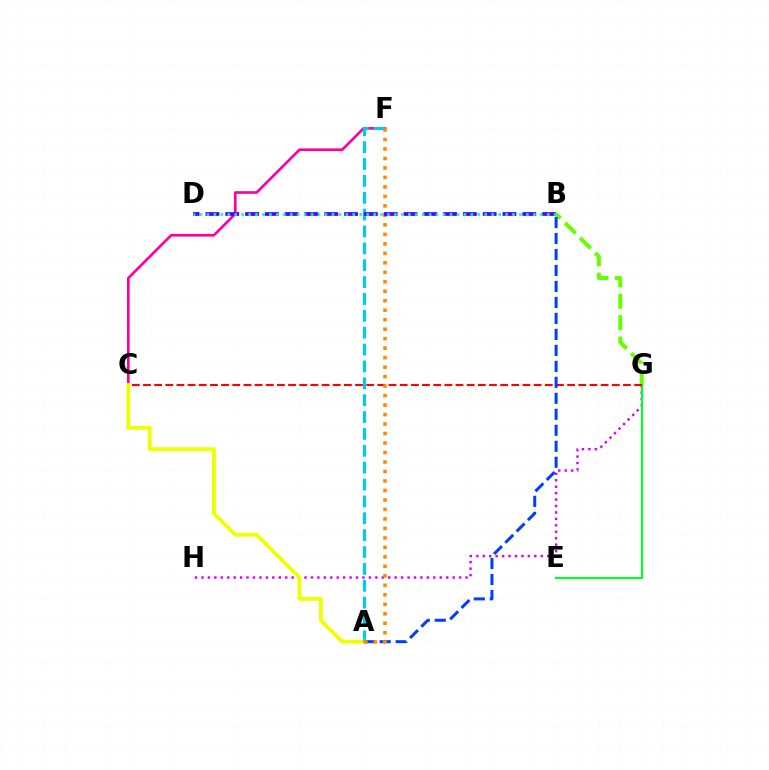{('G', 'H'): [{'color': '#d600ff', 'line_style': 'dotted', 'thickness': 1.75}], ('B', 'G'): [{'color': '#66ff00', 'line_style': 'dashed', 'thickness': 2.89}], ('E', 'G'): [{'color': '#00ff27', 'line_style': 'solid', 'thickness': 1.53}], ('C', 'G'): [{'color': '#ff0000', 'line_style': 'dashed', 'thickness': 1.52}], ('C', 'F'): [{'color': '#ff00a0', 'line_style': 'solid', 'thickness': 1.91}], ('A', 'F'): [{'color': '#00c7ff', 'line_style': 'dashed', 'thickness': 2.29}, {'color': '#ff8800', 'line_style': 'dotted', 'thickness': 2.58}], ('A', 'C'): [{'color': '#eeff00', 'line_style': 'solid', 'thickness': 2.76}], ('A', 'B'): [{'color': '#003fff', 'line_style': 'dashed', 'thickness': 2.17}], ('B', 'D'): [{'color': '#4f00ff', 'line_style': 'dashed', 'thickness': 2.69}, {'color': '#00ffaf', 'line_style': 'dotted', 'thickness': 1.89}]}